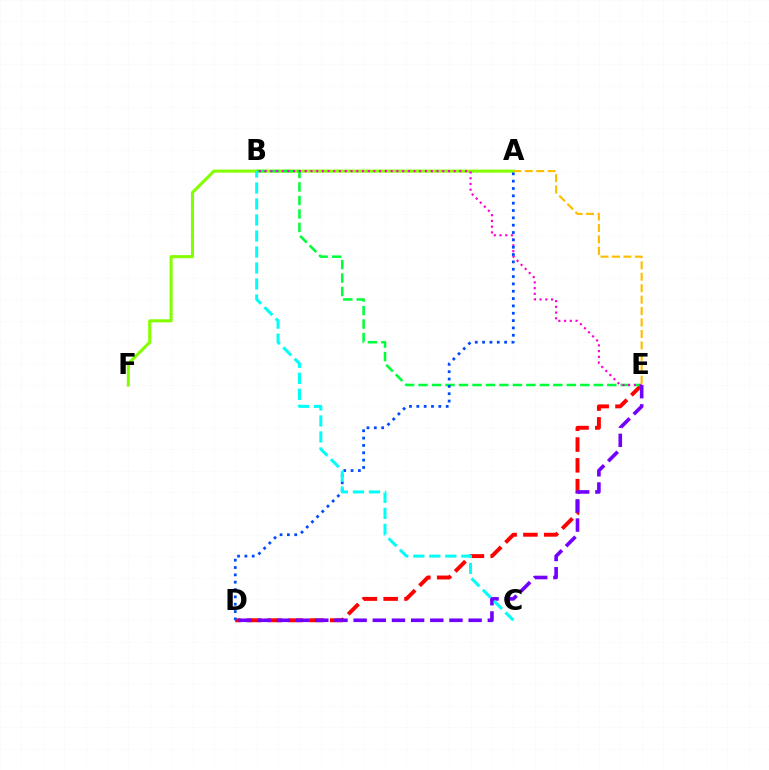{('D', 'E'): [{'color': '#ff0000', 'line_style': 'dashed', 'thickness': 2.82}, {'color': '#7200ff', 'line_style': 'dashed', 'thickness': 2.6}], ('A', 'F'): [{'color': '#84ff00', 'line_style': 'solid', 'thickness': 2.22}], ('B', 'E'): [{'color': '#00ff39', 'line_style': 'dashed', 'thickness': 1.83}, {'color': '#ff00cf', 'line_style': 'dotted', 'thickness': 1.56}], ('A', 'D'): [{'color': '#004bff', 'line_style': 'dotted', 'thickness': 1.99}], ('A', 'E'): [{'color': '#ffbd00', 'line_style': 'dashed', 'thickness': 1.55}], ('B', 'C'): [{'color': '#00fff6', 'line_style': 'dashed', 'thickness': 2.17}]}